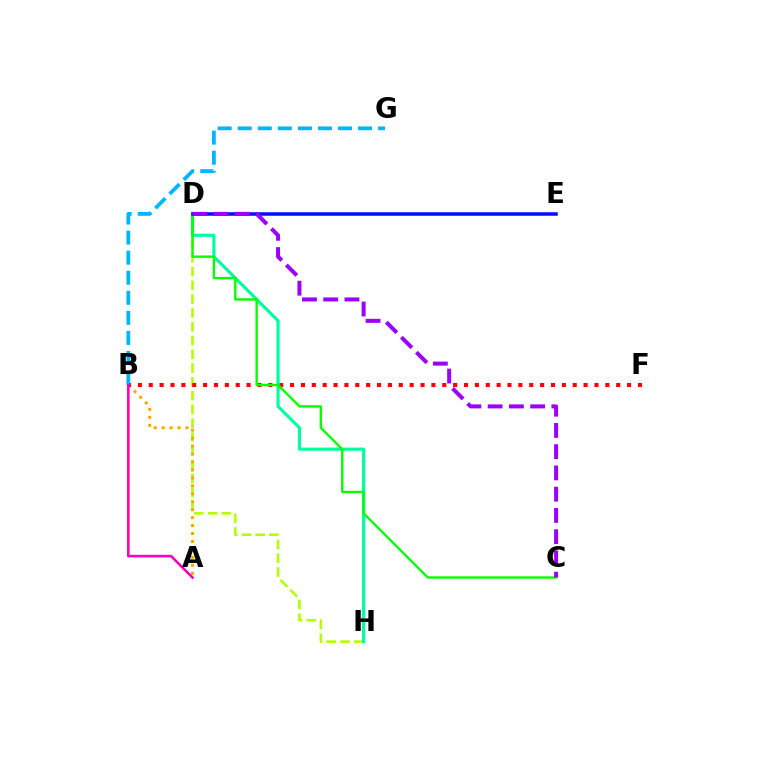{('D', 'H'): [{'color': '#b3ff00', 'line_style': 'dashed', 'thickness': 1.87}, {'color': '#00ff9d', 'line_style': 'solid', 'thickness': 2.27}], ('A', 'B'): [{'color': '#ffa500', 'line_style': 'dotted', 'thickness': 2.16}, {'color': '#ff00bd', 'line_style': 'solid', 'thickness': 1.88}], ('B', 'F'): [{'color': '#ff0000', 'line_style': 'dotted', 'thickness': 2.95}], ('B', 'G'): [{'color': '#00b5ff', 'line_style': 'dashed', 'thickness': 2.72}], ('C', 'D'): [{'color': '#08ff00', 'line_style': 'solid', 'thickness': 1.72}, {'color': '#9b00ff', 'line_style': 'dashed', 'thickness': 2.89}], ('D', 'E'): [{'color': '#0010ff', 'line_style': 'solid', 'thickness': 2.54}]}